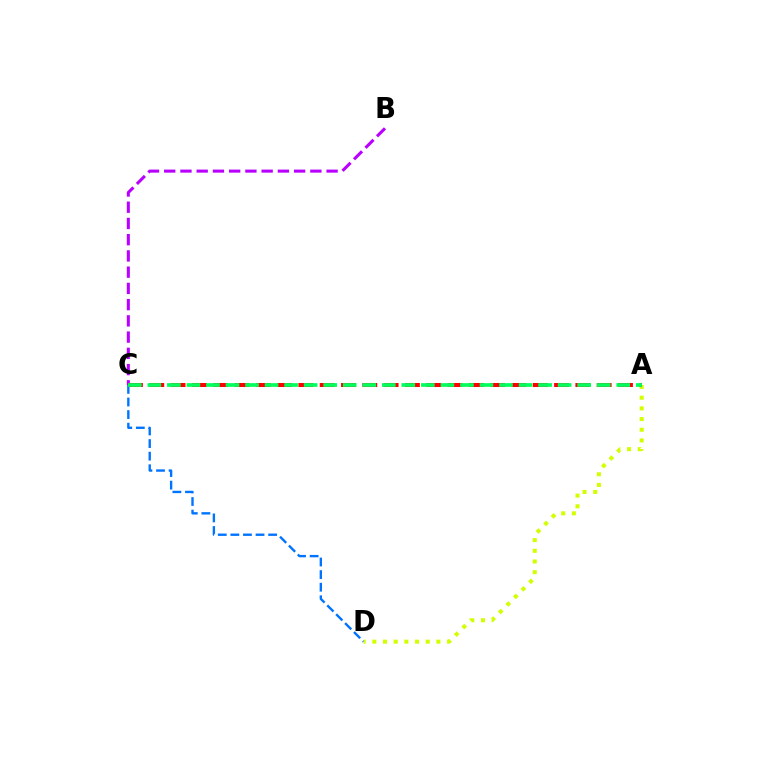{('C', 'D'): [{'color': '#0074ff', 'line_style': 'dashed', 'thickness': 1.71}], ('B', 'C'): [{'color': '#b900ff', 'line_style': 'dashed', 'thickness': 2.21}], ('A', 'D'): [{'color': '#d1ff00', 'line_style': 'dotted', 'thickness': 2.9}], ('A', 'C'): [{'color': '#ff0000', 'line_style': 'dashed', 'thickness': 2.89}, {'color': '#00ff5c', 'line_style': 'dashed', 'thickness': 2.65}]}